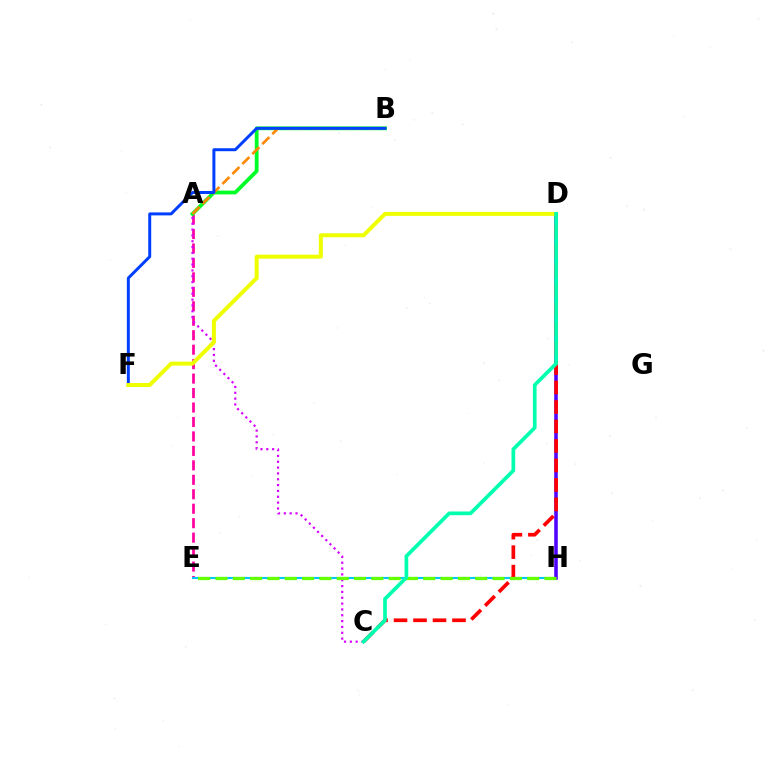{('A', 'E'): [{'color': '#ff00a0', 'line_style': 'dashed', 'thickness': 1.96}], ('A', 'B'): [{'color': '#00ff27', 'line_style': 'solid', 'thickness': 2.72}, {'color': '#ff8800', 'line_style': 'dashed', 'thickness': 1.92}], ('E', 'H'): [{'color': '#00c7ff', 'line_style': 'solid', 'thickness': 1.51}, {'color': '#66ff00', 'line_style': 'dashed', 'thickness': 2.35}], ('D', 'H'): [{'color': '#4f00ff', 'line_style': 'solid', 'thickness': 2.55}], ('A', 'C'): [{'color': '#d600ff', 'line_style': 'dotted', 'thickness': 1.59}], ('C', 'D'): [{'color': '#ff0000', 'line_style': 'dashed', 'thickness': 2.65}, {'color': '#00ffaf', 'line_style': 'solid', 'thickness': 2.65}], ('B', 'F'): [{'color': '#003fff', 'line_style': 'solid', 'thickness': 2.14}], ('D', 'F'): [{'color': '#eeff00', 'line_style': 'solid', 'thickness': 2.87}]}